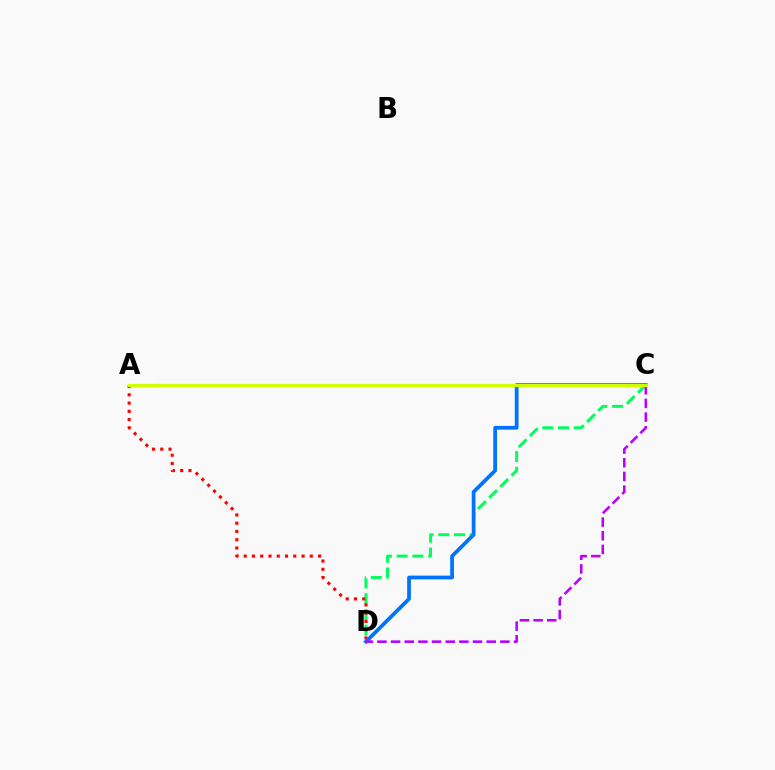{('C', 'D'): [{'color': '#00ff5c', 'line_style': 'dashed', 'thickness': 2.14}, {'color': '#0074ff', 'line_style': 'solid', 'thickness': 2.71}, {'color': '#b900ff', 'line_style': 'dashed', 'thickness': 1.86}], ('A', 'D'): [{'color': '#ff0000', 'line_style': 'dotted', 'thickness': 2.25}], ('A', 'C'): [{'color': '#d1ff00', 'line_style': 'solid', 'thickness': 2.36}]}